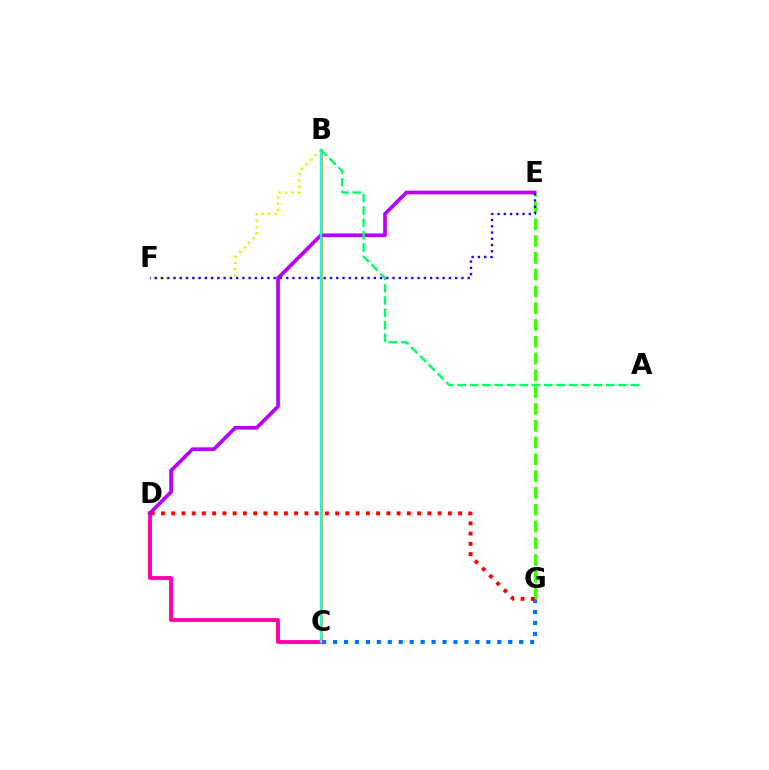{('B', 'C'): [{'color': '#ff9400', 'line_style': 'solid', 'thickness': 1.88}, {'color': '#00fff6', 'line_style': 'solid', 'thickness': 1.75}], ('C', 'G'): [{'color': '#0074ff', 'line_style': 'dotted', 'thickness': 2.97}], ('C', 'D'): [{'color': '#ff00ac', 'line_style': 'solid', 'thickness': 2.79}], ('D', 'E'): [{'color': '#b900ff', 'line_style': 'solid', 'thickness': 2.66}], ('E', 'G'): [{'color': '#3dff00', 'line_style': 'dashed', 'thickness': 2.28}], ('B', 'F'): [{'color': '#d1ff00', 'line_style': 'dotted', 'thickness': 1.73}], ('E', 'F'): [{'color': '#2500ff', 'line_style': 'dotted', 'thickness': 1.7}], ('A', 'B'): [{'color': '#00ff5c', 'line_style': 'dashed', 'thickness': 1.68}], ('D', 'G'): [{'color': '#ff0000', 'line_style': 'dotted', 'thickness': 2.78}]}